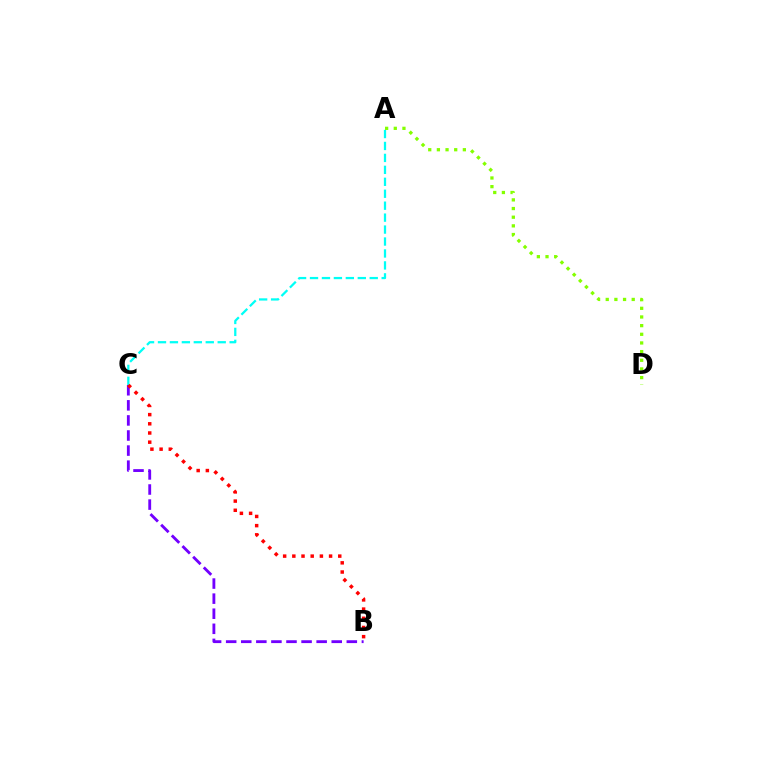{('A', 'C'): [{'color': '#00fff6', 'line_style': 'dashed', 'thickness': 1.62}], ('B', 'C'): [{'color': '#7200ff', 'line_style': 'dashed', 'thickness': 2.05}, {'color': '#ff0000', 'line_style': 'dotted', 'thickness': 2.5}], ('A', 'D'): [{'color': '#84ff00', 'line_style': 'dotted', 'thickness': 2.35}]}